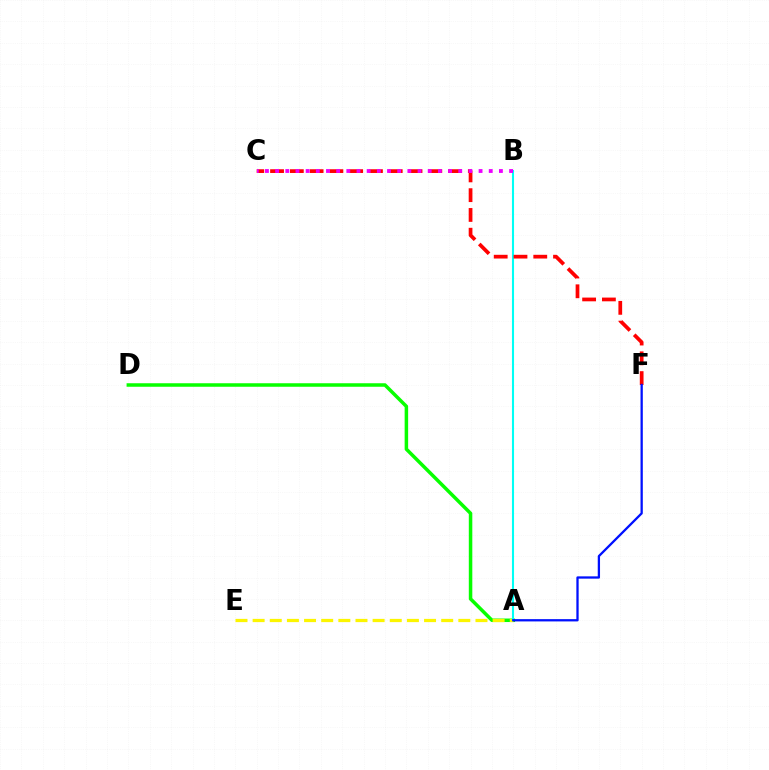{('A', 'D'): [{'color': '#08ff00', 'line_style': 'solid', 'thickness': 2.52}], ('A', 'E'): [{'color': '#fcf500', 'line_style': 'dashed', 'thickness': 2.33}], ('A', 'B'): [{'color': '#00fff6', 'line_style': 'solid', 'thickness': 1.5}], ('C', 'F'): [{'color': '#ff0000', 'line_style': 'dashed', 'thickness': 2.69}], ('B', 'C'): [{'color': '#ee00ff', 'line_style': 'dotted', 'thickness': 2.76}], ('A', 'F'): [{'color': '#0010ff', 'line_style': 'solid', 'thickness': 1.65}]}